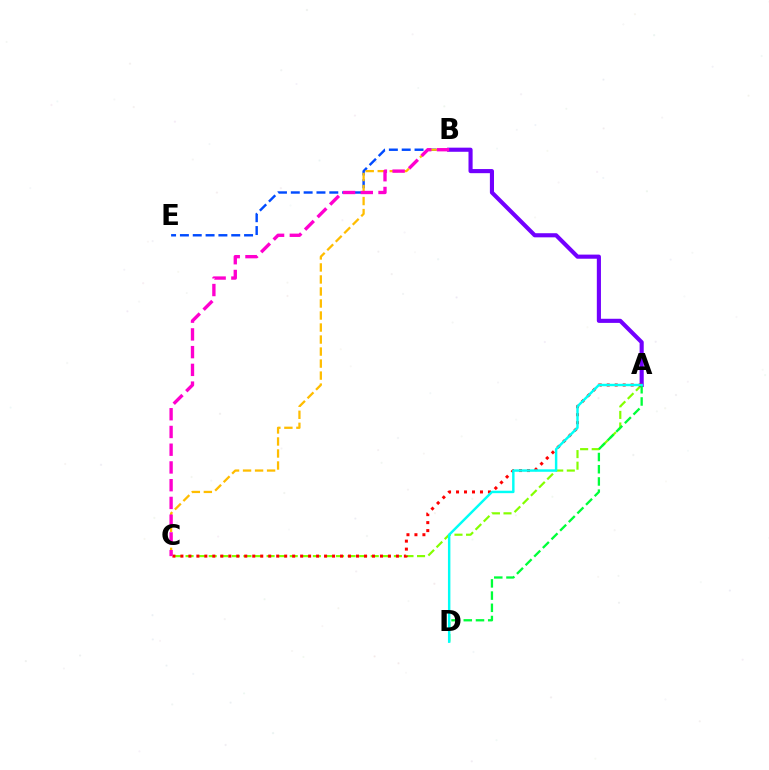{('A', 'C'): [{'color': '#84ff00', 'line_style': 'dashed', 'thickness': 1.57}, {'color': '#ff0000', 'line_style': 'dotted', 'thickness': 2.17}], ('B', 'E'): [{'color': '#004bff', 'line_style': 'dashed', 'thickness': 1.74}], ('B', 'C'): [{'color': '#ffbd00', 'line_style': 'dashed', 'thickness': 1.63}, {'color': '#ff00cf', 'line_style': 'dashed', 'thickness': 2.41}], ('A', 'B'): [{'color': '#7200ff', 'line_style': 'solid', 'thickness': 2.97}], ('A', 'D'): [{'color': '#00ff39', 'line_style': 'dashed', 'thickness': 1.66}, {'color': '#00fff6', 'line_style': 'solid', 'thickness': 1.76}]}